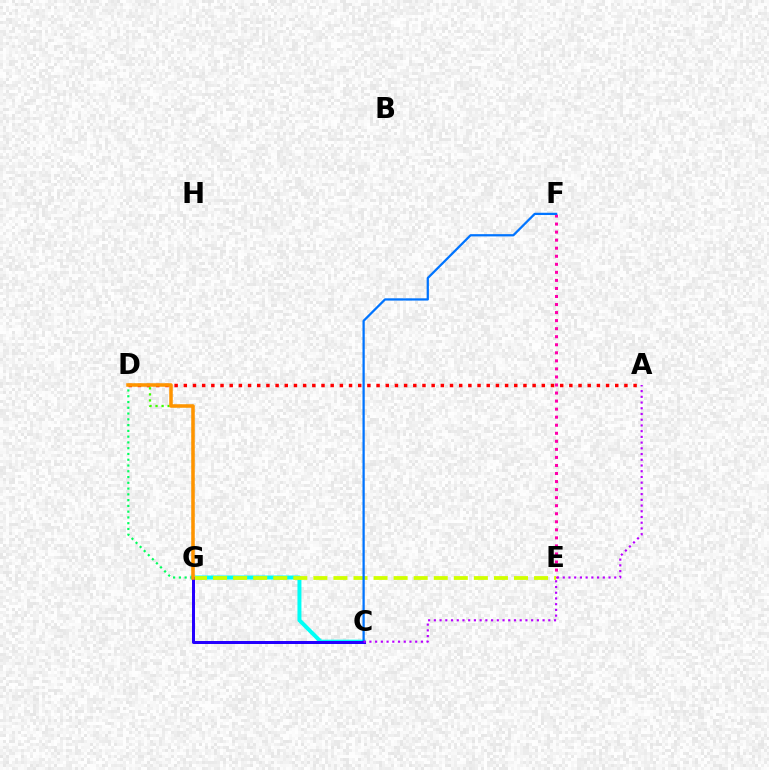{('A', 'D'): [{'color': '#ff0000', 'line_style': 'dotted', 'thickness': 2.49}], ('C', 'G'): [{'color': '#00fff6', 'line_style': 'solid', 'thickness': 2.86}, {'color': '#2500ff', 'line_style': 'solid', 'thickness': 2.15}], ('D', 'G'): [{'color': '#3dff00', 'line_style': 'dotted', 'thickness': 1.64}, {'color': '#00ff5c', 'line_style': 'dotted', 'thickness': 1.57}, {'color': '#ff9400', 'line_style': 'solid', 'thickness': 2.54}], ('E', 'F'): [{'color': '#ff00ac', 'line_style': 'dotted', 'thickness': 2.19}], ('E', 'G'): [{'color': '#d1ff00', 'line_style': 'dashed', 'thickness': 2.73}], ('C', 'F'): [{'color': '#0074ff', 'line_style': 'solid', 'thickness': 1.63}], ('A', 'C'): [{'color': '#b900ff', 'line_style': 'dotted', 'thickness': 1.55}]}